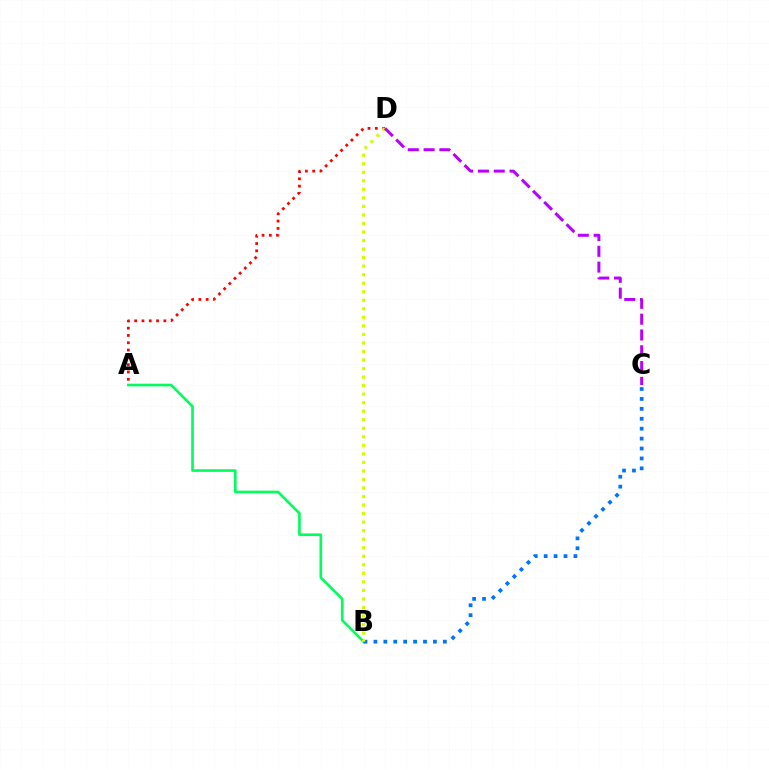{('A', 'B'): [{'color': '#00ff5c', 'line_style': 'solid', 'thickness': 1.91}], ('B', 'C'): [{'color': '#0074ff', 'line_style': 'dotted', 'thickness': 2.7}], ('A', 'D'): [{'color': '#ff0000', 'line_style': 'dotted', 'thickness': 1.99}], ('B', 'D'): [{'color': '#d1ff00', 'line_style': 'dotted', 'thickness': 2.32}], ('C', 'D'): [{'color': '#b900ff', 'line_style': 'dashed', 'thickness': 2.15}]}